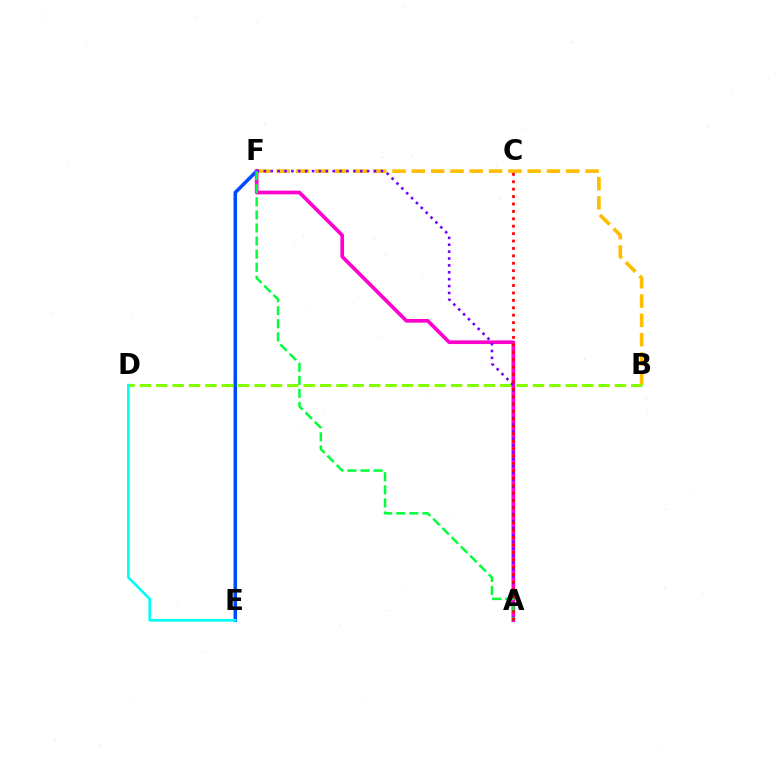{('B', 'F'): [{'color': '#ffbd00', 'line_style': 'dashed', 'thickness': 2.62}], ('E', 'F'): [{'color': '#004bff', 'line_style': 'solid', 'thickness': 2.56}], ('B', 'D'): [{'color': '#84ff00', 'line_style': 'dashed', 'thickness': 2.23}], ('A', 'F'): [{'color': '#ff00cf', 'line_style': 'solid', 'thickness': 2.64}, {'color': '#7200ff', 'line_style': 'dotted', 'thickness': 1.87}, {'color': '#00ff39', 'line_style': 'dashed', 'thickness': 1.78}], ('A', 'C'): [{'color': '#ff0000', 'line_style': 'dotted', 'thickness': 2.01}], ('D', 'E'): [{'color': '#00fff6', 'line_style': 'solid', 'thickness': 1.89}]}